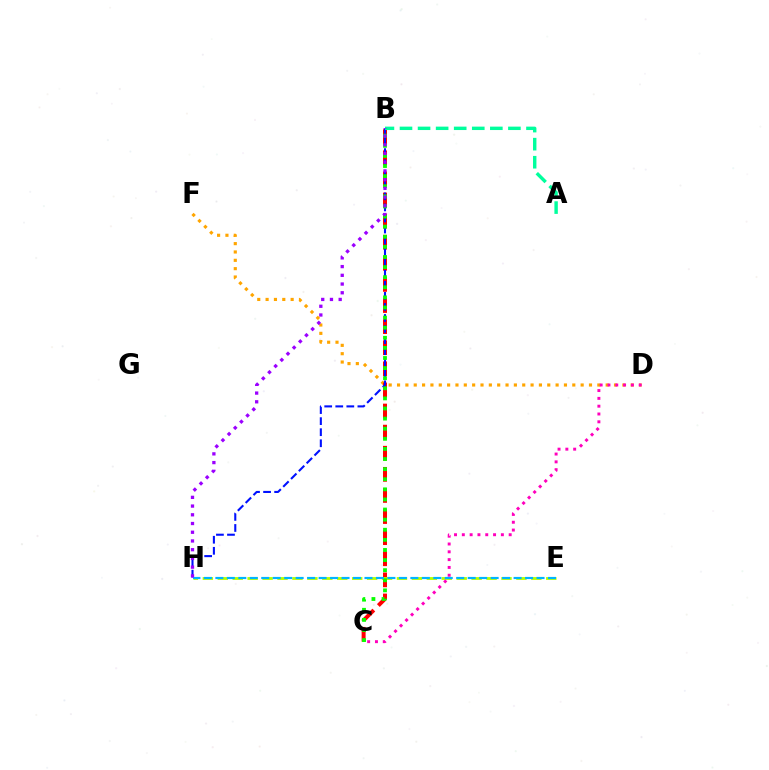{('D', 'F'): [{'color': '#ffa500', 'line_style': 'dotted', 'thickness': 2.27}], ('B', 'C'): [{'color': '#ff0000', 'line_style': 'dashed', 'thickness': 2.87}, {'color': '#08ff00', 'line_style': 'dotted', 'thickness': 2.75}], ('E', 'H'): [{'color': '#b3ff00', 'line_style': 'dashed', 'thickness': 2.03}, {'color': '#00b5ff', 'line_style': 'dashed', 'thickness': 1.56}], ('B', 'H'): [{'color': '#0010ff', 'line_style': 'dashed', 'thickness': 1.5}, {'color': '#9b00ff', 'line_style': 'dotted', 'thickness': 2.37}], ('A', 'B'): [{'color': '#00ff9d', 'line_style': 'dashed', 'thickness': 2.45}], ('C', 'D'): [{'color': '#ff00bd', 'line_style': 'dotted', 'thickness': 2.12}]}